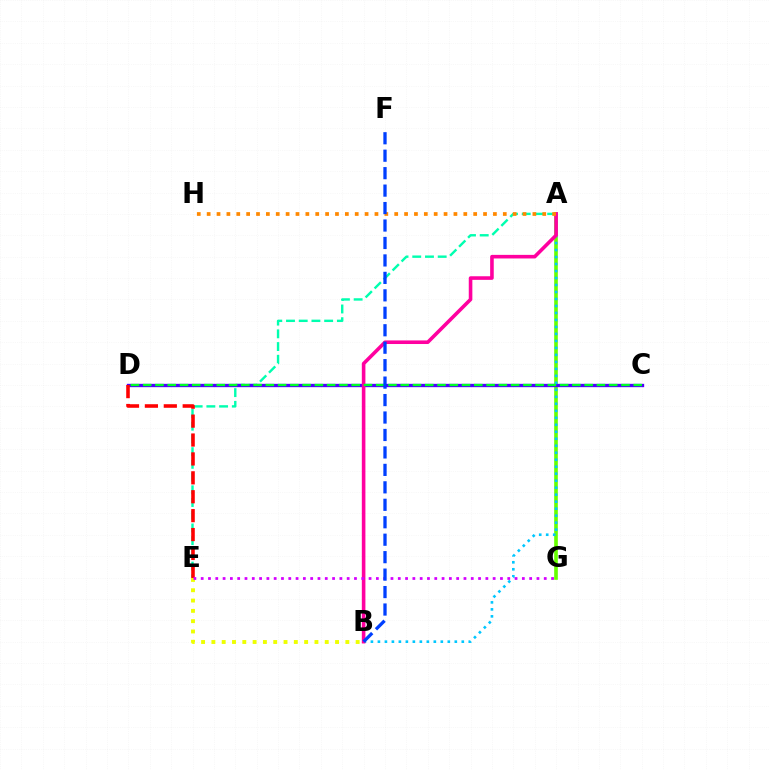{('A', 'G'): [{'color': '#66ff00', 'line_style': 'solid', 'thickness': 2.62}], ('B', 'E'): [{'color': '#eeff00', 'line_style': 'dotted', 'thickness': 2.8}], ('A', 'E'): [{'color': '#00ffaf', 'line_style': 'dashed', 'thickness': 1.73}], ('C', 'D'): [{'color': '#4f00ff', 'line_style': 'solid', 'thickness': 2.4}, {'color': '#00ff27', 'line_style': 'dashed', 'thickness': 1.67}], ('A', 'B'): [{'color': '#00c7ff', 'line_style': 'dotted', 'thickness': 1.9}, {'color': '#ff00a0', 'line_style': 'solid', 'thickness': 2.59}], ('D', 'E'): [{'color': '#ff0000', 'line_style': 'dashed', 'thickness': 2.57}], ('E', 'G'): [{'color': '#d600ff', 'line_style': 'dotted', 'thickness': 1.98}], ('A', 'H'): [{'color': '#ff8800', 'line_style': 'dotted', 'thickness': 2.68}], ('B', 'F'): [{'color': '#003fff', 'line_style': 'dashed', 'thickness': 2.37}]}